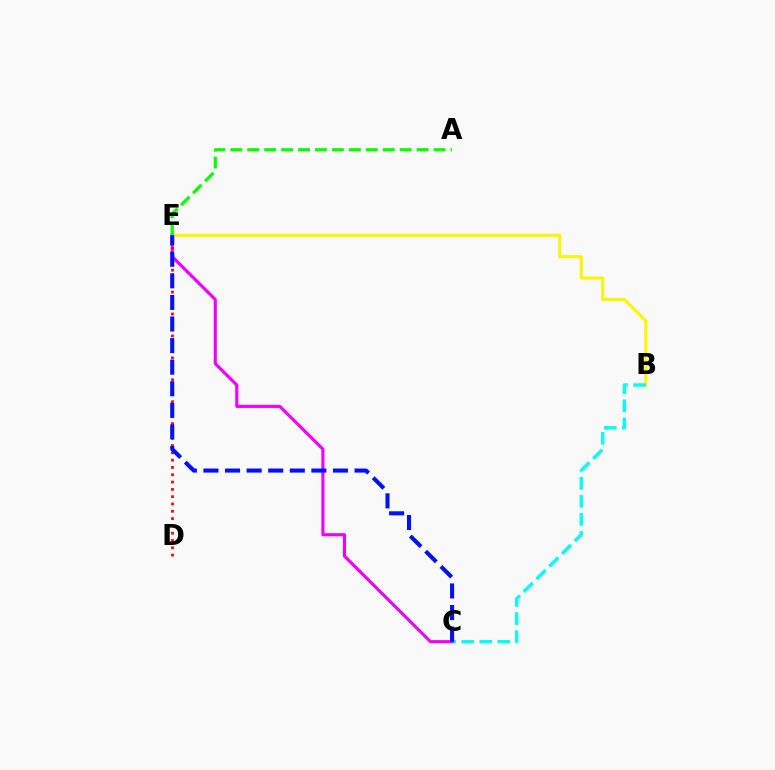{('B', 'E'): [{'color': '#fcf500', 'line_style': 'solid', 'thickness': 2.19}], ('B', 'C'): [{'color': '#00fff6', 'line_style': 'dashed', 'thickness': 2.45}], ('C', 'E'): [{'color': '#ee00ff', 'line_style': 'solid', 'thickness': 2.23}, {'color': '#0010ff', 'line_style': 'dashed', 'thickness': 2.93}], ('A', 'E'): [{'color': '#08ff00', 'line_style': 'dashed', 'thickness': 2.3}], ('D', 'E'): [{'color': '#ff0000', 'line_style': 'dotted', 'thickness': 1.99}]}